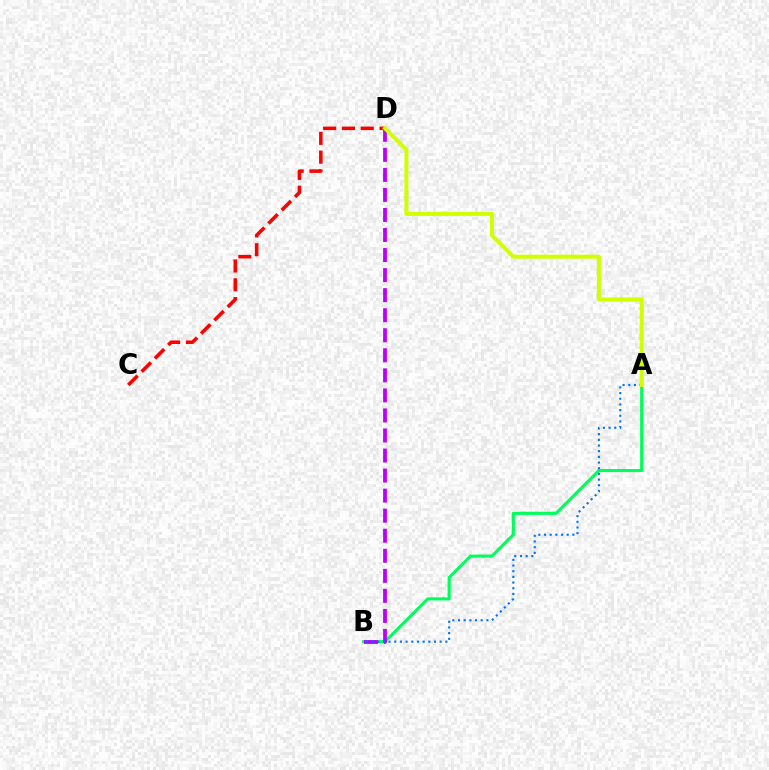{('A', 'B'): [{'color': '#00ff5c', 'line_style': 'solid', 'thickness': 2.22}, {'color': '#0074ff', 'line_style': 'dotted', 'thickness': 1.54}], ('B', 'D'): [{'color': '#b900ff', 'line_style': 'dashed', 'thickness': 2.72}], ('C', 'D'): [{'color': '#ff0000', 'line_style': 'dashed', 'thickness': 2.56}], ('A', 'D'): [{'color': '#d1ff00', 'line_style': 'solid', 'thickness': 2.89}]}